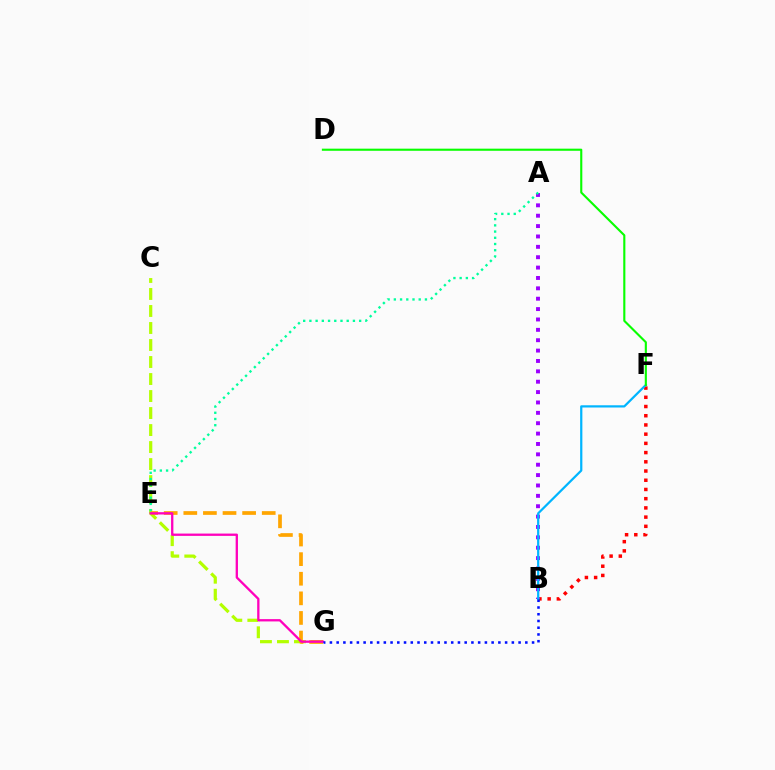{('B', 'F'): [{'color': '#ff0000', 'line_style': 'dotted', 'thickness': 2.5}, {'color': '#00b5ff', 'line_style': 'solid', 'thickness': 1.6}], ('C', 'G'): [{'color': '#b3ff00', 'line_style': 'dashed', 'thickness': 2.31}], ('A', 'B'): [{'color': '#9b00ff', 'line_style': 'dotted', 'thickness': 2.82}], ('E', 'G'): [{'color': '#ffa500', 'line_style': 'dashed', 'thickness': 2.66}, {'color': '#ff00bd', 'line_style': 'solid', 'thickness': 1.66}], ('A', 'E'): [{'color': '#00ff9d', 'line_style': 'dotted', 'thickness': 1.69}], ('D', 'F'): [{'color': '#08ff00', 'line_style': 'solid', 'thickness': 1.53}], ('B', 'G'): [{'color': '#0010ff', 'line_style': 'dotted', 'thickness': 1.83}]}